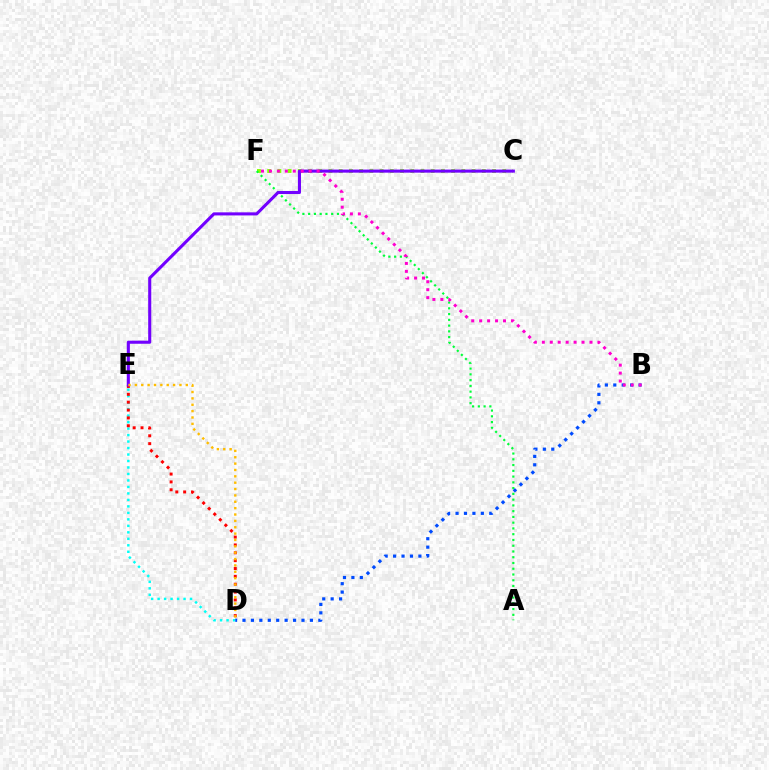{('D', 'E'): [{'color': '#00fff6', 'line_style': 'dotted', 'thickness': 1.76}, {'color': '#ff0000', 'line_style': 'dotted', 'thickness': 2.13}, {'color': '#ffbd00', 'line_style': 'dotted', 'thickness': 1.73}], ('C', 'F'): [{'color': '#84ff00', 'line_style': 'dotted', 'thickness': 2.78}], ('A', 'F'): [{'color': '#00ff39', 'line_style': 'dotted', 'thickness': 1.57}], ('B', 'D'): [{'color': '#004bff', 'line_style': 'dotted', 'thickness': 2.29}], ('C', 'E'): [{'color': '#7200ff', 'line_style': 'solid', 'thickness': 2.21}], ('B', 'F'): [{'color': '#ff00cf', 'line_style': 'dotted', 'thickness': 2.16}]}